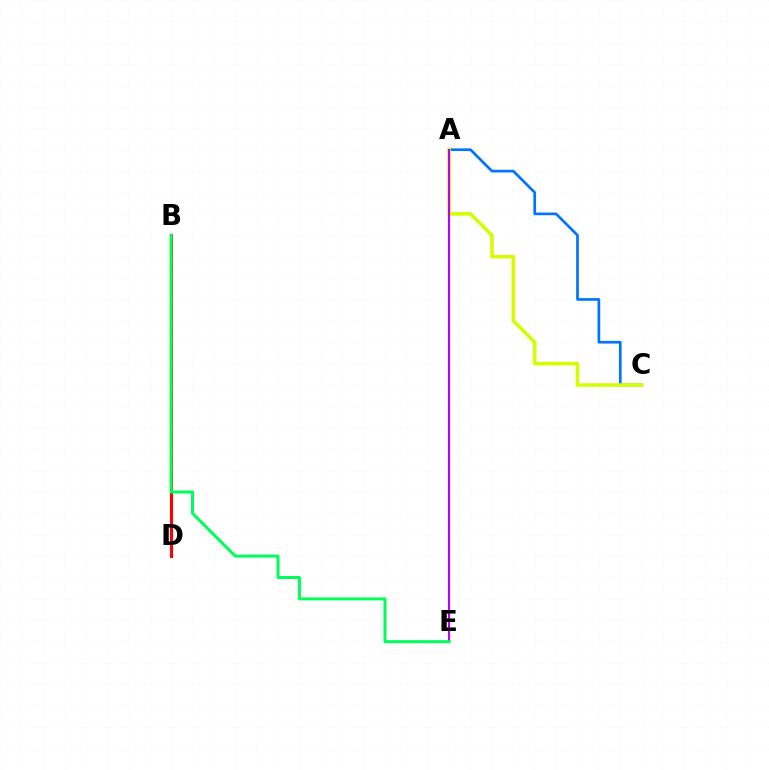{('A', 'C'): [{'color': '#0074ff', 'line_style': 'solid', 'thickness': 1.95}, {'color': '#d1ff00', 'line_style': 'solid', 'thickness': 2.57}], ('B', 'D'): [{'color': '#ff0000', 'line_style': 'solid', 'thickness': 2.25}], ('A', 'E'): [{'color': '#b900ff', 'line_style': 'solid', 'thickness': 1.53}], ('B', 'E'): [{'color': '#00ff5c', 'line_style': 'solid', 'thickness': 2.16}]}